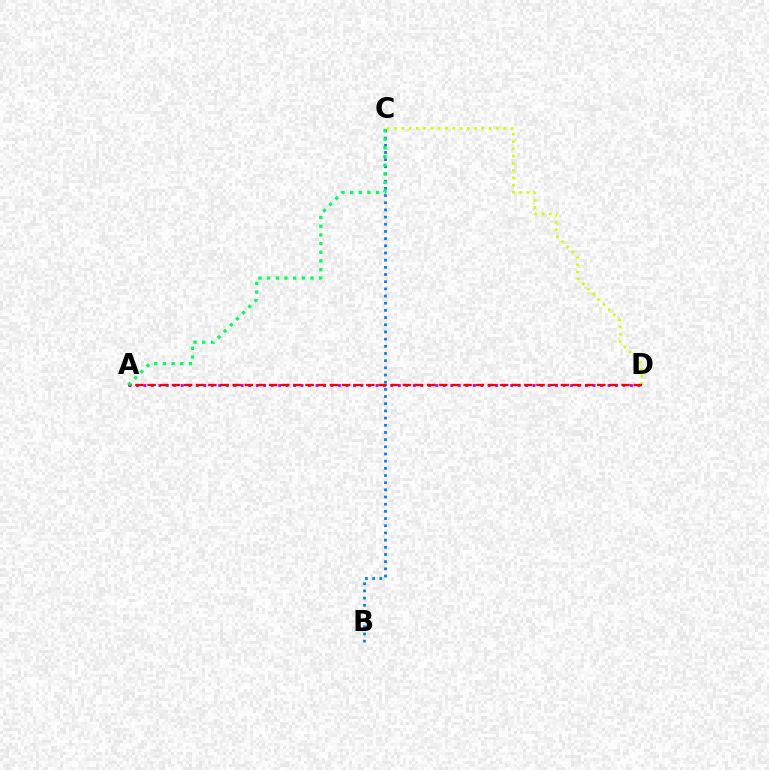{('C', 'D'): [{'color': '#d1ff00', 'line_style': 'dotted', 'thickness': 1.98}], ('B', 'C'): [{'color': '#0074ff', 'line_style': 'dotted', 'thickness': 1.95}], ('A', 'D'): [{'color': '#b900ff', 'line_style': 'dotted', 'thickness': 2.03}, {'color': '#ff0000', 'line_style': 'dashed', 'thickness': 1.65}], ('A', 'C'): [{'color': '#00ff5c', 'line_style': 'dotted', 'thickness': 2.36}]}